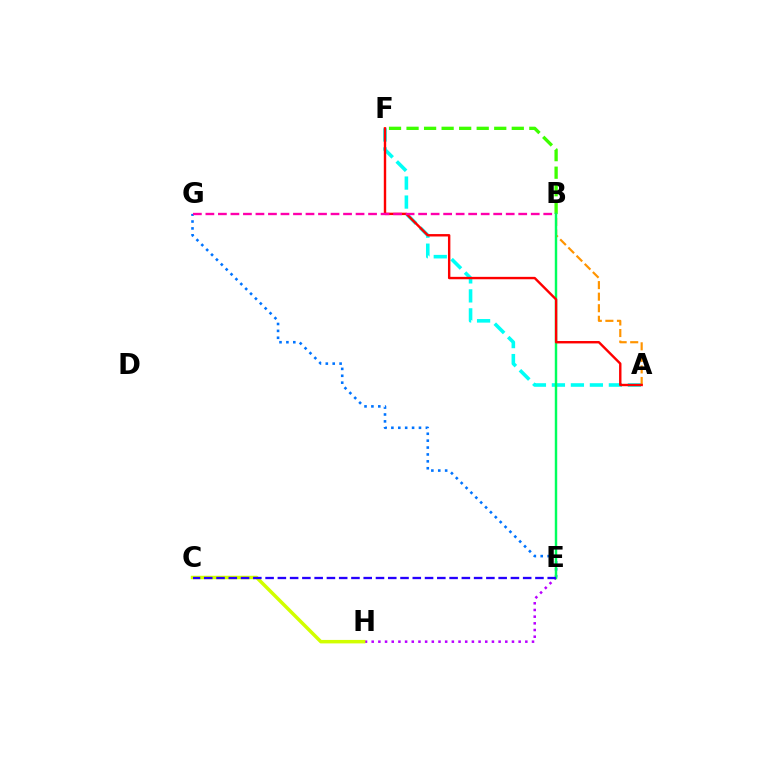{('A', 'F'): [{'color': '#00fff6', 'line_style': 'dashed', 'thickness': 2.58}, {'color': '#ff0000', 'line_style': 'solid', 'thickness': 1.73}], ('A', 'B'): [{'color': '#ff9400', 'line_style': 'dashed', 'thickness': 1.57}], ('B', 'F'): [{'color': '#3dff00', 'line_style': 'dashed', 'thickness': 2.38}], ('E', 'H'): [{'color': '#b900ff', 'line_style': 'dotted', 'thickness': 1.81}], ('C', 'H'): [{'color': '#d1ff00', 'line_style': 'solid', 'thickness': 2.5}], ('E', 'G'): [{'color': '#0074ff', 'line_style': 'dotted', 'thickness': 1.87}], ('B', 'E'): [{'color': '#00ff5c', 'line_style': 'solid', 'thickness': 1.75}], ('C', 'E'): [{'color': '#2500ff', 'line_style': 'dashed', 'thickness': 1.67}], ('B', 'G'): [{'color': '#ff00ac', 'line_style': 'dashed', 'thickness': 1.7}]}